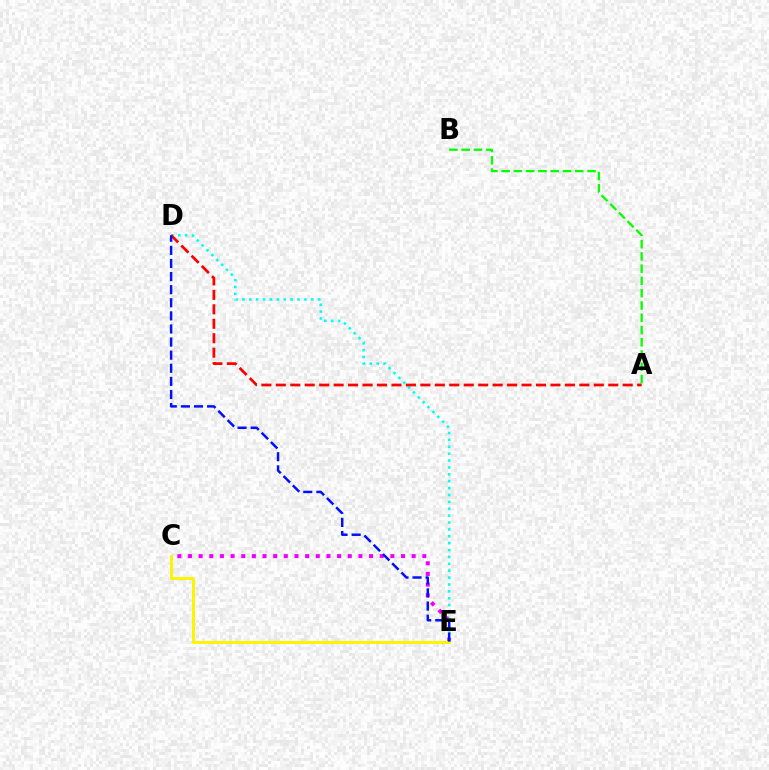{('C', 'E'): [{'color': '#ee00ff', 'line_style': 'dotted', 'thickness': 2.89}, {'color': '#fcf500', 'line_style': 'solid', 'thickness': 2.14}], ('A', 'B'): [{'color': '#08ff00', 'line_style': 'dashed', 'thickness': 1.67}], ('D', 'E'): [{'color': '#00fff6', 'line_style': 'dotted', 'thickness': 1.87}, {'color': '#0010ff', 'line_style': 'dashed', 'thickness': 1.78}], ('A', 'D'): [{'color': '#ff0000', 'line_style': 'dashed', 'thickness': 1.96}]}